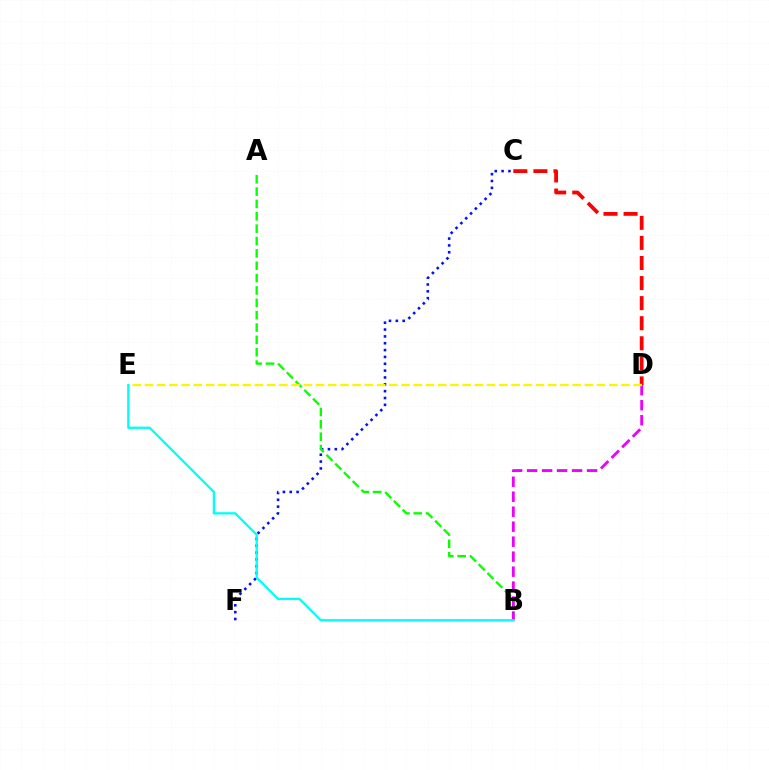{('C', 'F'): [{'color': '#0010ff', 'line_style': 'dotted', 'thickness': 1.86}], ('A', 'B'): [{'color': '#08ff00', 'line_style': 'dashed', 'thickness': 1.68}], ('C', 'D'): [{'color': '#ff0000', 'line_style': 'dashed', 'thickness': 2.73}], ('B', 'D'): [{'color': '#ee00ff', 'line_style': 'dashed', 'thickness': 2.04}], ('D', 'E'): [{'color': '#fcf500', 'line_style': 'dashed', 'thickness': 1.66}], ('B', 'E'): [{'color': '#00fff6', 'line_style': 'solid', 'thickness': 1.67}]}